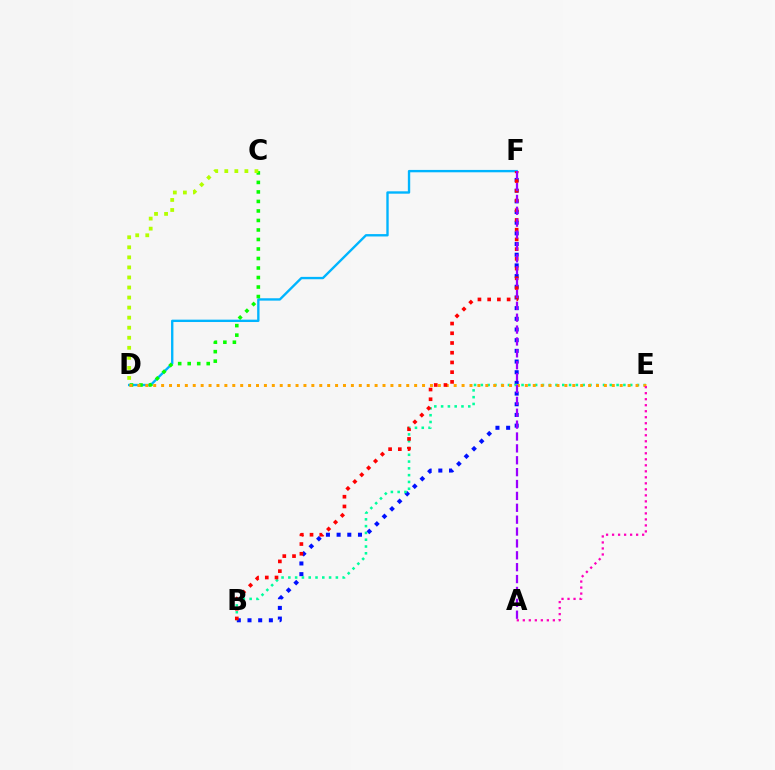{('D', 'F'): [{'color': '#00b5ff', 'line_style': 'solid', 'thickness': 1.7}], ('B', 'F'): [{'color': '#0010ff', 'line_style': 'dotted', 'thickness': 2.9}, {'color': '#ff0000', 'line_style': 'dotted', 'thickness': 2.64}], ('B', 'E'): [{'color': '#00ff9d', 'line_style': 'dotted', 'thickness': 1.84}], ('C', 'D'): [{'color': '#08ff00', 'line_style': 'dotted', 'thickness': 2.58}, {'color': '#b3ff00', 'line_style': 'dotted', 'thickness': 2.73}], ('D', 'E'): [{'color': '#ffa500', 'line_style': 'dotted', 'thickness': 2.15}], ('A', 'F'): [{'color': '#9b00ff', 'line_style': 'dashed', 'thickness': 1.61}], ('A', 'E'): [{'color': '#ff00bd', 'line_style': 'dotted', 'thickness': 1.63}]}